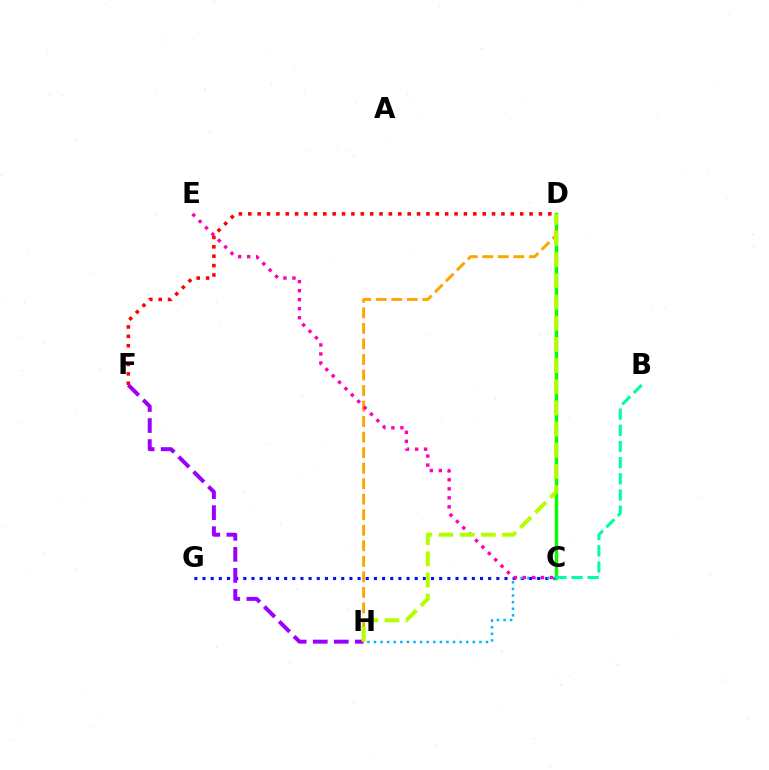{('C', 'G'): [{'color': '#0010ff', 'line_style': 'dotted', 'thickness': 2.22}], ('C', 'D'): [{'color': '#08ff00', 'line_style': 'solid', 'thickness': 2.45}], ('F', 'H'): [{'color': '#9b00ff', 'line_style': 'dashed', 'thickness': 2.86}], ('C', 'H'): [{'color': '#00b5ff', 'line_style': 'dotted', 'thickness': 1.79}], ('D', 'H'): [{'color': '#ffa500', 'line_style': 'dashed', 'thickness': 2.11}, {'color': '#b3ff00', 'line_style': 'dashed', 'thickness': 2.88}], ('C', 'E'): [{'color': '#ff00bd', 'line_style': 'dotted', 'thickness': 2.45}], ('B', 'C'): [{'color': '#00ff9d', 'line_style': 'dashed', 'thickness': 2.2}], ('D', 'F'): [{'color': '#ff0000', 'line_style': 'dotted', 'thickness': 2.55}]}